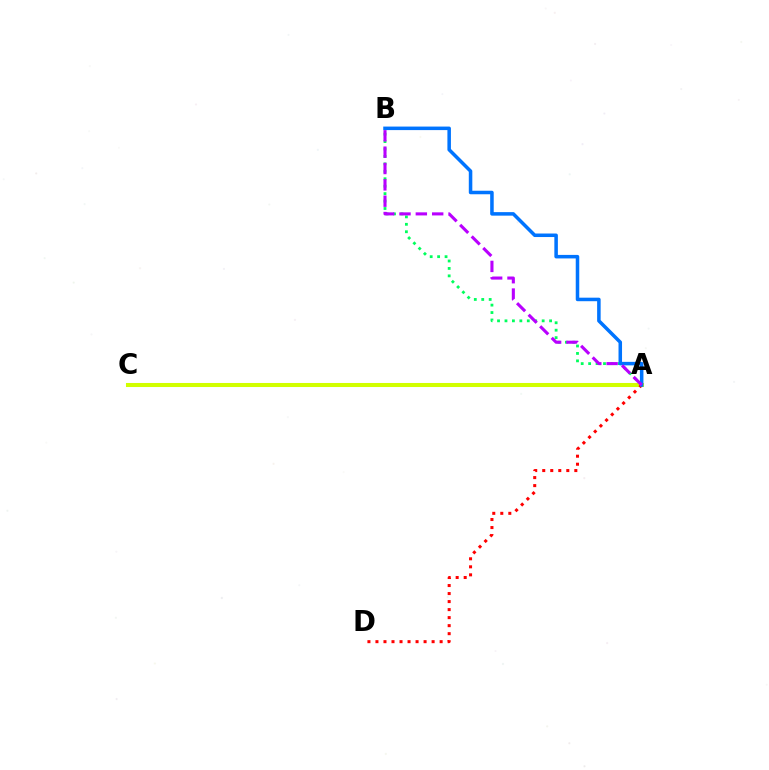{('A', 'B'): [{'color': '#00ff5c', 'line_style': 'dotted', 'thickness': 2.02}, {'color': '#0074ff', 'line_style': 'solid', 'thickness': 2.54}, {'color': '#b900ff', 'line_style': 'dashed', 'thickness': 2.22}], ('A', 'C'): [{'color': '#d1ff00', 'line_style': 'solid', 'thickness': 2.91}], ('A', 'D'): [{'color': '#ff0000', 'line_style': 'dotted', 'thickness': 2.18}]}